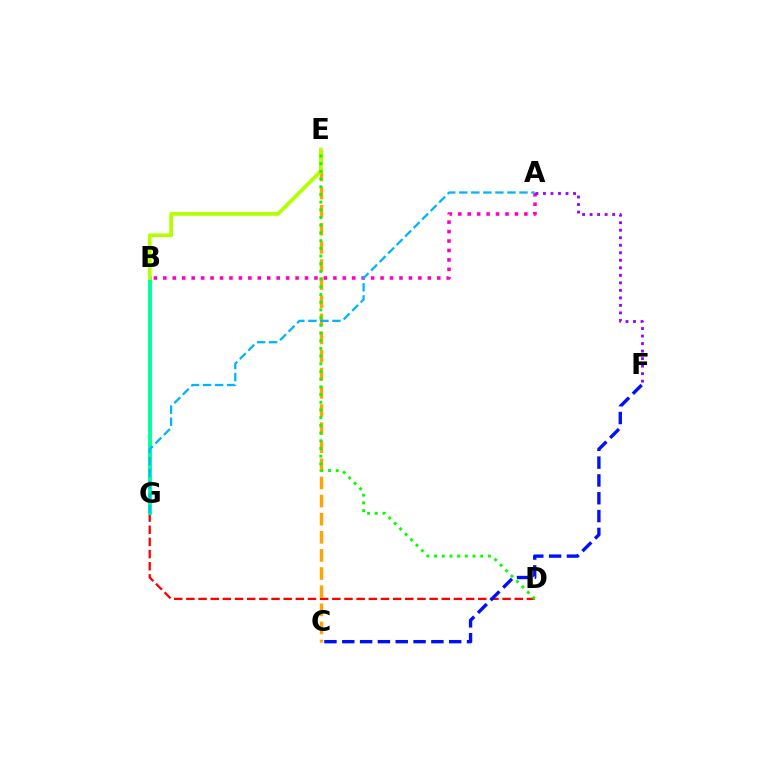{('A', 'B'): [{'color': '#ff00bd', 'line_style': 'dotted', 'thickness': 2.57}], ('D', 'G'): [{'color': '#ff0000', 'line_style': 'dashed', 'thickness': 1.65}], ('B', 'G'): [{'color': '#00ff9d', 'line_style': 'solid', 'thickness': 2.82}], ('C', 'F'): [{'color': '#0010ff', 'line_style': 'dashed', 'thickness': 2.42}], ('C', 'E'): [{'color': '#ffa500', 'line_style': 'dashed', 'thickness': 2.46}], ('A', 'F'): [{'color': '#9b00ff', 'line_style': 'dotted', 'thickness': 2.04}], ('B', 'E'): [{'color': '#b3ff00', 'line_style': 'solid', 'thickness': 2.7}], ('D', 'E'): [{'color': '#08ff00', 'line_style': 'dotted', 'thickness': 2.09}], ('A', 'G'): [{'color': '#00b5ff', 'line_style': 'dashed', 'thickness': 1.63}]}